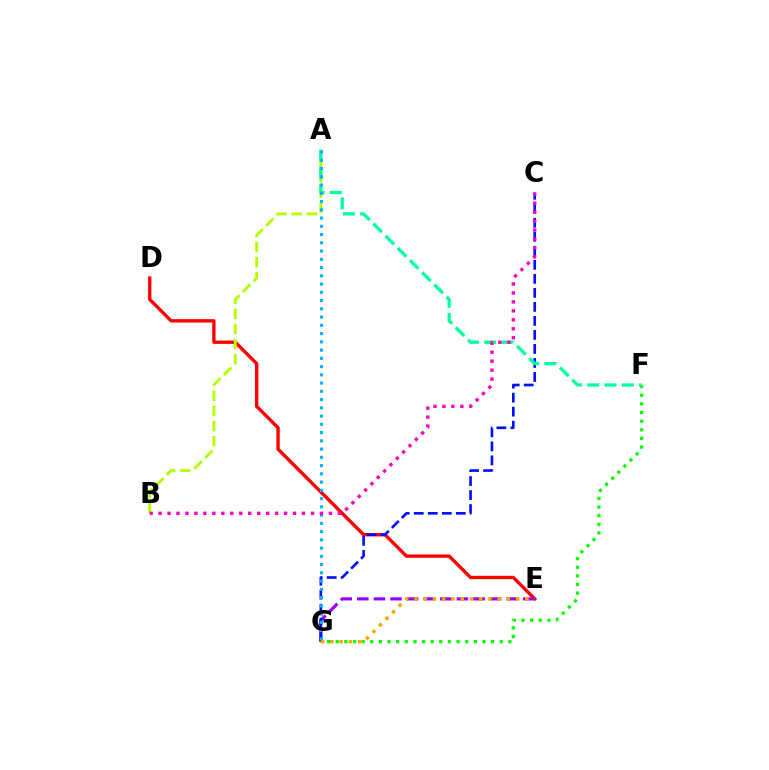{('D', 'E'): [{'color': '#ff0000', 'line_style': 'solid', 'thickness': 2.42}], ('F', 'G'): [{'color': '#08ff00', 'line_style': 'dotted', 'thickness': 2.35}], ('E', 'G'): [{'color': '#9b00ff', 'line_style': 'dashed', 'thickness': 2.26}, {'color': '#ffa500', 'line_style': 'dotted', 'thickness': 2.51}], ('A', 'B'): [{'color': '#b3ff00', 'line_style': 'dashed', 'thickness': 2.06}], ('C', 'G'): [{'color': '#0010ff', 'line_style': 'dashed', 'thickness': 1.9}], ('A', 'F'): [{'color': '#00ff9d', 'line_style': 'dashed', 'thickness': 2.34}], ('A', 'G'): [{'color': '#00b5ff', 'line_style': 'dotted', 'thickness': 2.24}], ('B', 'C'): [{'color': '#ff00bd', 'line_style': 'dotted', 'thickness': 2.44}]}